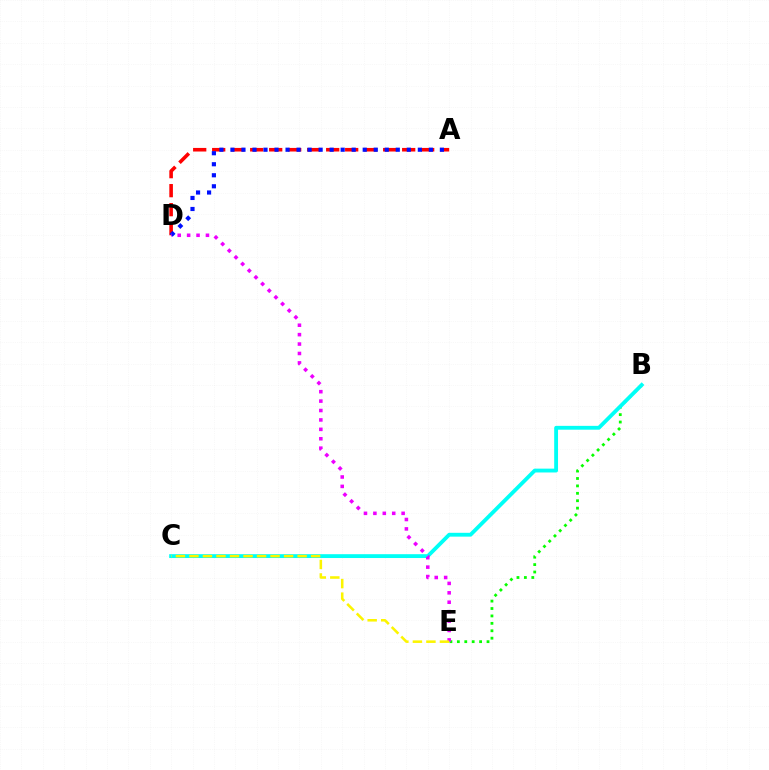{('A', 'D'): [{'color': '#ff0000', 'line_style': 'dashed', 'thickness': 2.58}, {'color': '#0010ff', 'line_style': 'dotted', 'thickness': 2.99}], ('B', 'E'): [{'color': '#08ff00', 'line_style': 'dotted', 'thickness': 2.02}], ('B', 'C'): [{'color': '#00fff6', 'line_style': 'solid', 'thickness': 2.76}], ('D', 'E'): [{'color': '#ee00ff', 'line_style': 'dotted', 'thickness': 2.56}], ('C', 'E'): [{'color': '#fcf500', 'line_style': 'dashed', 'thickness': 1.84}]}